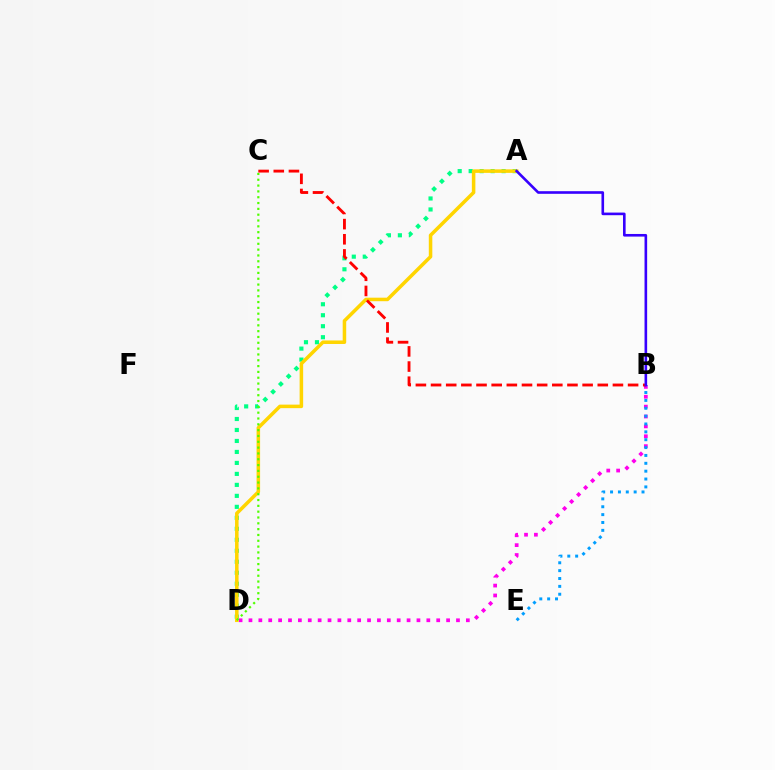{('B', 'D'): [{'color': '#ff00ed', 'line_style': 'dotted', 'thickness': 2.68}], ('A', 'D'): [{'color': '#00ff86', 'line_style': 'dotted', 'thickness': 2.98}, {'color': '#ffd500', 'line_style': 'solid', 'thickness': 2.54}], ('B', 'E'): [{'color': '#009eff', 'line_style': 'dotted', 'thickness': 2.14}], ('C', 'D'): [{'color': '#4fff00', 'line_style': 'dotted', 'thickness': 1.58}], ('B', 'C'): [{'color': '#ff0000', 'line_style': 'dashed', 'thickness': 2.06}], ('A', 'B'): [{'color': '#3700ff', 'line_style': 'solid', 'thickness': 1.89}]}